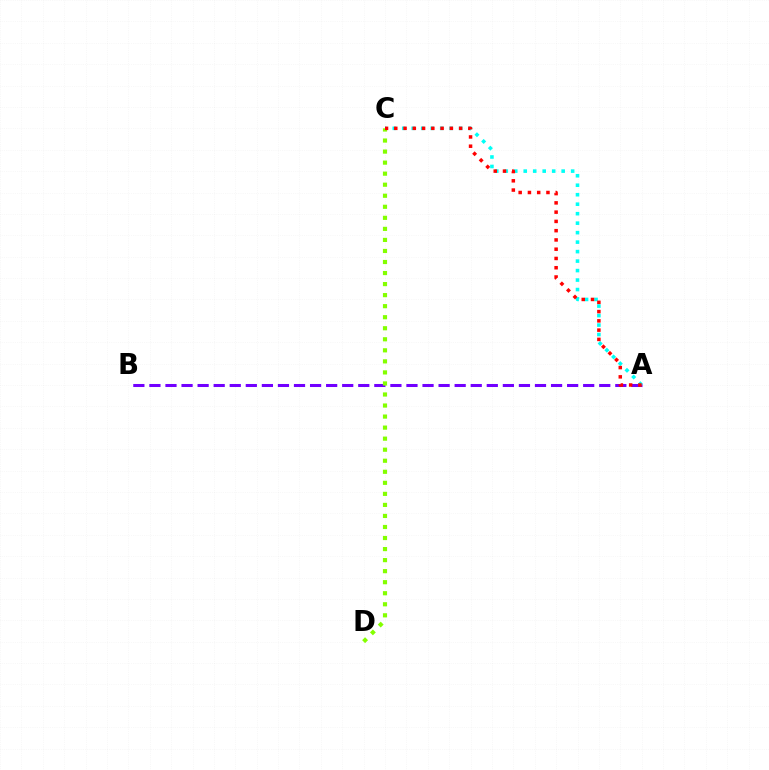{('A', 'B'): [{'color': '#7200ff', 'line_style': 'dashed', 'thickness': 2.18}], ('A', 'C'): [{'color': '#00fff6', 'line_style': 'dotted', 'thickness': 2.58}, {'color': '#ff0000', 'line_style': 'dotted', 'thickness': 2.52}], ('C', 'D'): [{'color': '#84ff00', 'line_style': 'dotted', 'thickness': 3.0}]}